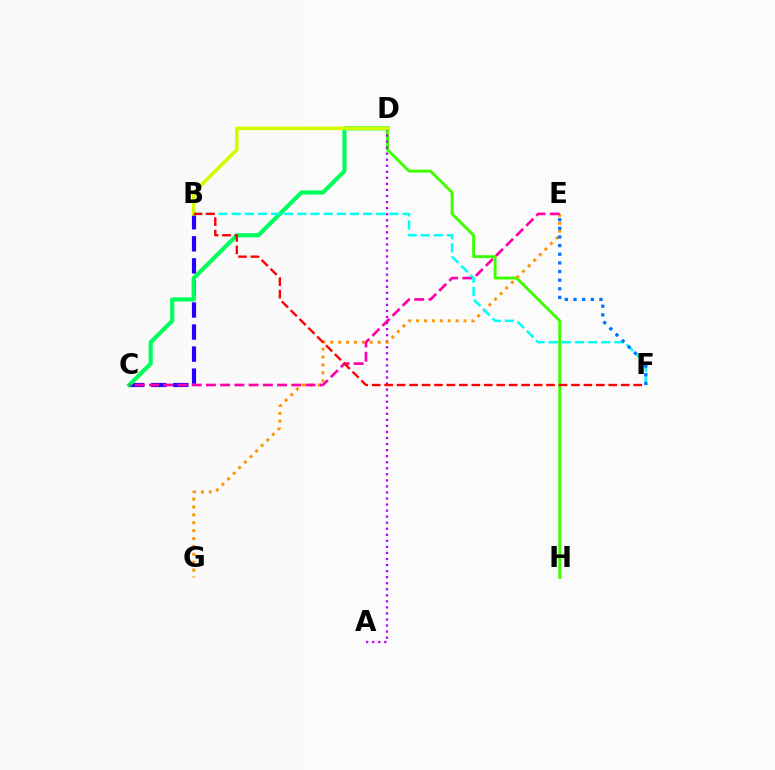{('B', 'C'): [{'color': '#2500ff', 'line_style': 'dashed', 'thickness': 3.0}], ('C', 'D'): [{'color': '#00ff5c', 'line_style': 'solid', 'thickness': 2.98}], ('D', 'H'): [{'color': '#3dff00', 'line_style': 'solid', 'thickness': 2.09}], ('A', 'D'): [{'color': '#b900ff', 'line_style': 'dotted', 'thickness': 1.64}], ('E', 'G'): [{'color': '#ff9400', 'line_style': 'dotted', 'thickness': 2.14}], ('C', 'E'): [{'color': '#ff00ac', 'line_style': 'dashed', 'thickness': 1.93}], ('B', 'F'): [{'color': '#00fff6', 'line_style': 'dashed', 'thickness': 1.79}, {'color': '#ff0000', 'line_style': 'dashed', 'thickness': 1.69}], ('B', 'D'): [{'color': '#d1ff00', 'line_style': 'solid', 'thickness': 2.61}], ('E', 'F'): [{'color': '#0074ff', 'line_style': 'dotted', 'thickness': 2.35}]}